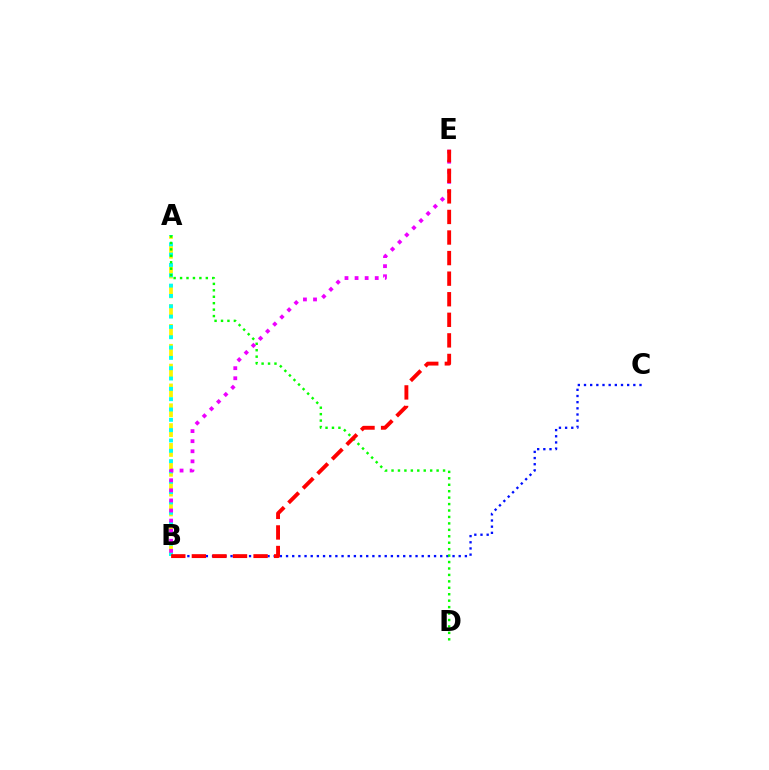{('B', 'C'): [{'color': '#0010ff', 'line_style': 'dotted', 'thickness': 1.68}], ('A', 'B'): [{'color': '#fcf500', 'line_style': 'dashed', 'thickness': 2.69}, {'color': '#00fff6', 'line_style': 'dotted', 'thickness': 2.81}], ('A', 'D'): [{'color': '#08ff00', 'line_style': 'dotted', 'thickness': 1.75}], ('B', 'E'): [{'color': '#ee00ff', 'line_style': 'dotted', 'thickness': 2.74}, {'color': '#ff0000', 'line_style': 'dashed', 'thickness': 2.79}]}